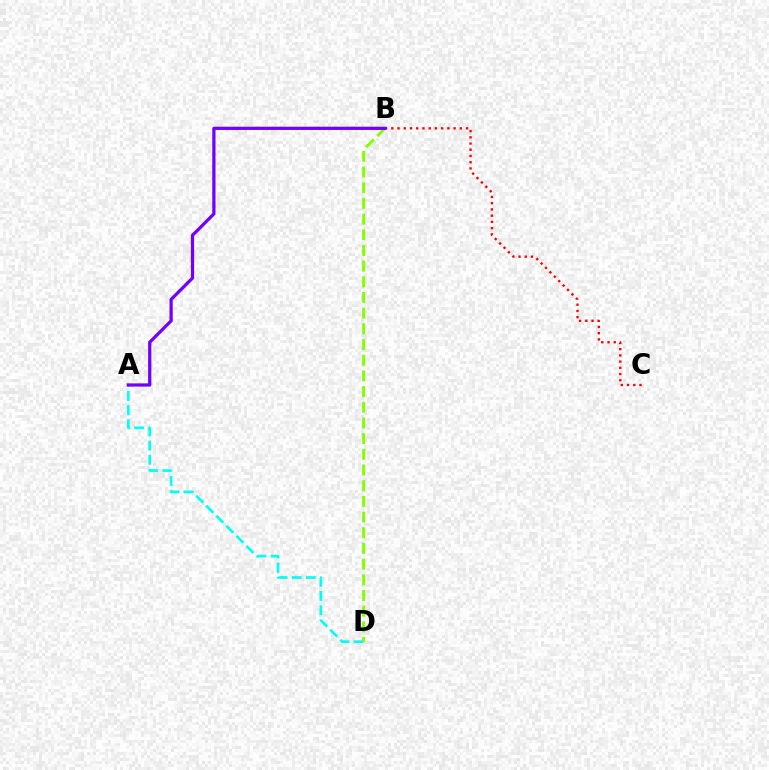{('A', 'D'): [{'color': '#00fff6', 'line_style': 'dashed', 'thickness': 1.93}], ('B', 'D'): [{'color': '#84ff00', 'line_style': 'dashed', 'thickness': 2.13}], ('B', 'C'): [{'color': '#ff0000', 'line_style': 'dotted', 'thickness': 1.69}], ('A', 'B'): [{'color': '#7200ff', 'line_style': 'solid', 'thickness': 2.34}]}